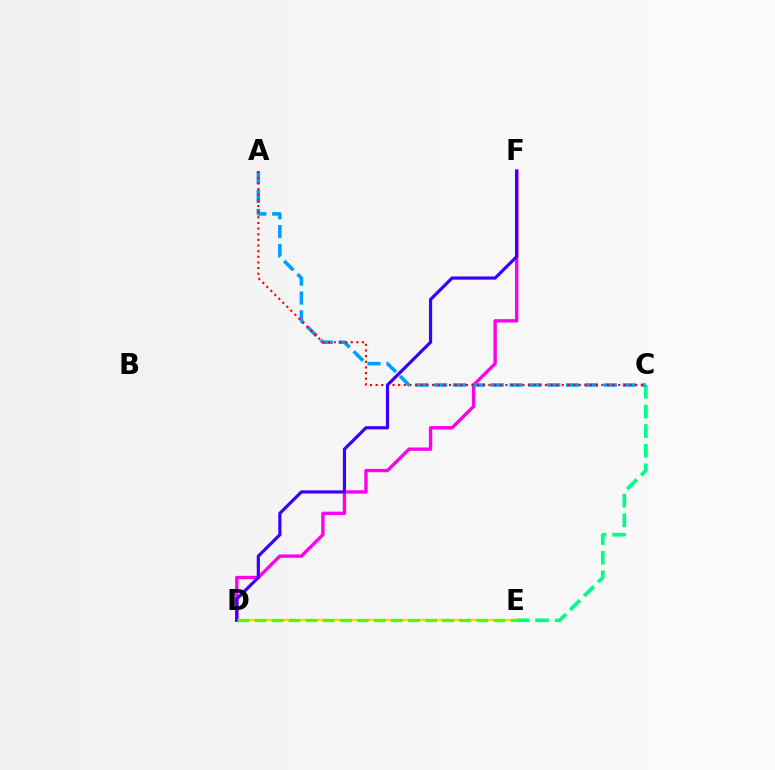{('C', 'E'): [{'color': '#00ff86', 'line_style': 'dashed', 'thickness': 2.67}], ('D', 'F'): [{'color': '#ff00ed', 'line_style': 'solid', 'thickness': 2.42}, {'color': '#3700ff', 'line_style': 'solid', 'thickness': 2.29}], ('A', 'C'): [{'color': '#009eff', 'line_style': 'dashed', 'thickness': 2.56}, {'color': '#ff0000', 'line_style': 'dotted', 'thickness': 1.53}], ('D', 'E'): [{'color': '#ffd500', 'line_style': 'solid', 'thickness': 1.65}, {'color': '#4fff00', 'line_style': 'dashed', 'thickness': 2.32}]}